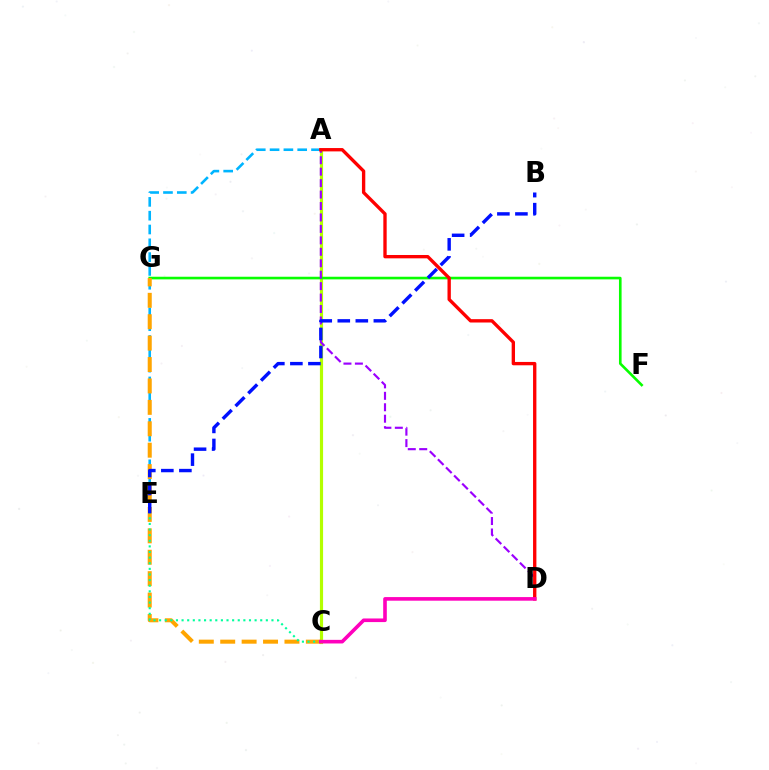{('A', 'C'): [{'color': '#b3ff00', 'line_style': 'solid', 'thickness': 2.29}], ('A', 'E'): [{'color': '#00b5ff', 'line_style': 'dashed', 'thickness': 1.88}], ('F', 'G'): [{'color': '#08ff00', 'line_style': 'solid', 'thickness': 1.89}], ('C', 'G'): [{'color': '#ffa500', 'line_style': 'dashed', 'thickness': 2.91}], ('C', 'E'): [{'color': '#00ff9d', 'line_style': 'dotted', 'thickness': 1.53}], ('A', 'D'): [{'color': '#9b00ff', 'line_style': 'dashed', 'thickness': 1.55}, {'color': '#ff0000', 'line_style': 'solid', 'thickness': 2.41}], ('C', 'D'): [{'color': '#ff00bd', 'line_style': 'solid', 'thickness': 2.6}], ('B', 'E'): [{'color': '#0010ff', 'line_style': 'dashed', 'thickness': 2.45}]}